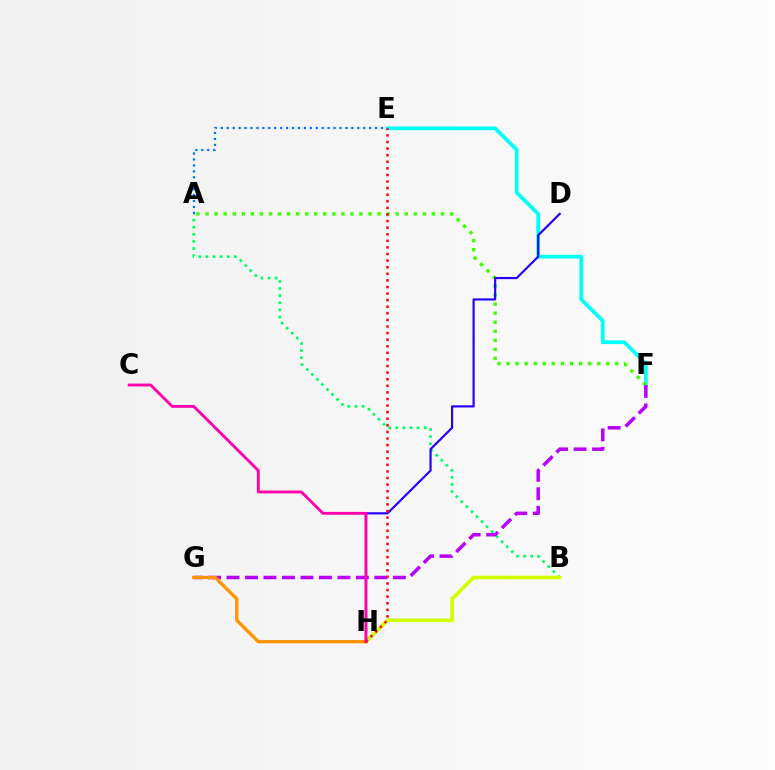{('E', 'F'): [{'color': '#00fff6', 'line_style': 'solid', 'thickness': 2.68}], ('A', 'E'): [{'color': '#0074ff', 'line_style': 'dotted', 'thickness': 1.61}], ('A', 'F'): [{'color': '#3dff00', 'line_style': 'dotted', 'thickness': 2.46}], ('A', 'B'): [{'color': '#00ff5c', 'line_style': 'dotted', 'thickness': 1.93}], ('B', 'H'): [{'color': '#d1ff00', 'line_style': 'solid', 'thickness': 2.61}], ('D', 'H'): [{'color': '#2500ff', 'line_style': 'solid', 'thickness': 1.57}], ('F', 'G'): [{'color': '#b900ff', 'line_style': 'dashed', 'thickness': 2.51}], ('G', 'H'): [{'color': '#ff9400', 'line_style': 'solid', 'thickness': 2.39}], ('E', 'H'): [{'color': '#ff0000', 'line_style': 'dotted', 'thickness': 1.79}], ('C', 'H'): [{'color': '#ff00ac', 'line_style': 'solid', 'thickness': 2.04}]}